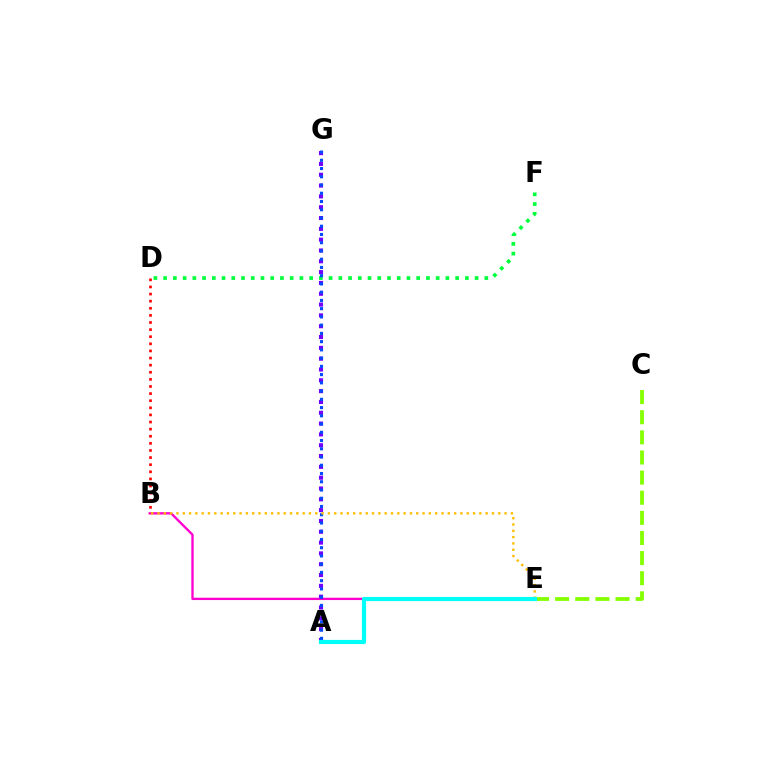{('B', 'E'): [{'color': '#ff00cf', 'line_style': 'solid', 'thickness': 1.68}, {'color': '#ffbd00', 'line_style': 'dotted', 'thickness': 1.71}], ('B', 'D'): [{'color': '#ff0000', 'line_style': 'dotted', 'thickness': 1.93}], ('D', 'F'): [{'color': '#00ff39', 'line_style': 'dotted', 'thickness': 2.64}], ('C', 'E'): [{'color': '#84ff00', 'line_style': 'dashed', 'thickness': 2.73}], ('A', 'G'): [{'color': '#7200ff', 'line_style': 'dotted', 'thickness': 2.94}, {'color': '#004bff', 'line_style': 'dotted', 'thickness': 2.24}], ('A', 'E'): [{'color': '#00fff6', 'line_style': 'solid', 'thickness': 3.0}]}